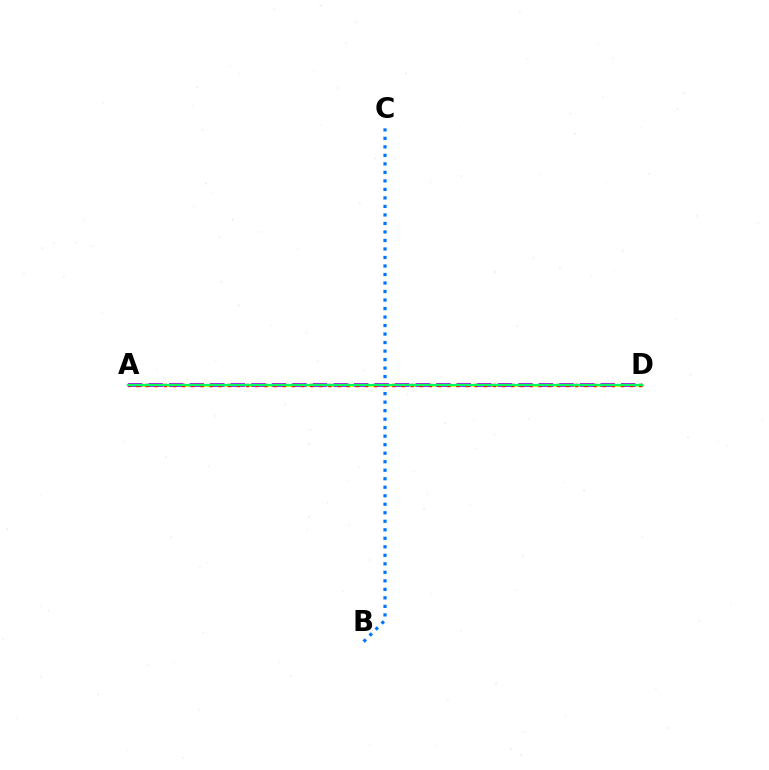{('A', 'D'): [{'color': '#d1ff00', 'line_style': 'solid', 'thickness': 1.99}, {'color': '#b900ff', 'line_style': 'dashed', 'thickness': 2.79}, {'color': '#ff0000', 'line_style': 'dotted', 'thickness': 2.48}, {'color': '#00ff5c', 'line_style': 'solid', 'thickness': 1.67}], ('B', 'C'): [{'color': '#0074ff', 'line_style': 'dotted', 'thickness': 2.31}]}